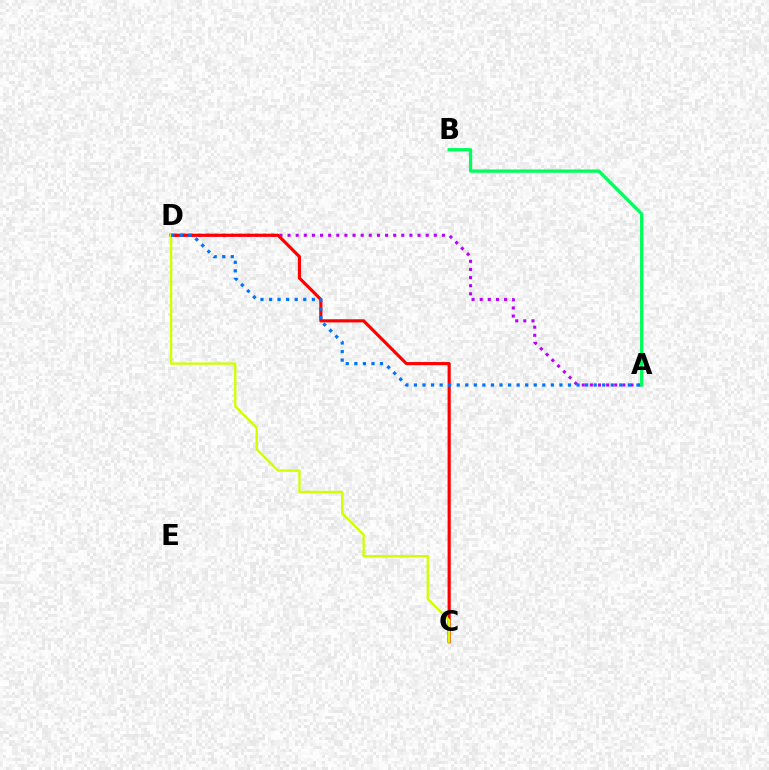{('A', 'D'): [{'color': '#b900ff', 'line_style': 'dotted', 'thickness': 2.21}, {'color': '#0074ff', 'line_style': 'dotted', 'thickness': 2.33}], ('C', 'D'): [{'color': '#ff0000', 'line_style': 'solid', 'thickness': 2.27}, {'color': '#d1ff00', 'line_style': 'solid', 'thickness': 1.67}], ('A', 'B'): [{'color': '#00ff5c', 'line_style': 'solid', 'thickness': 2.36}]}